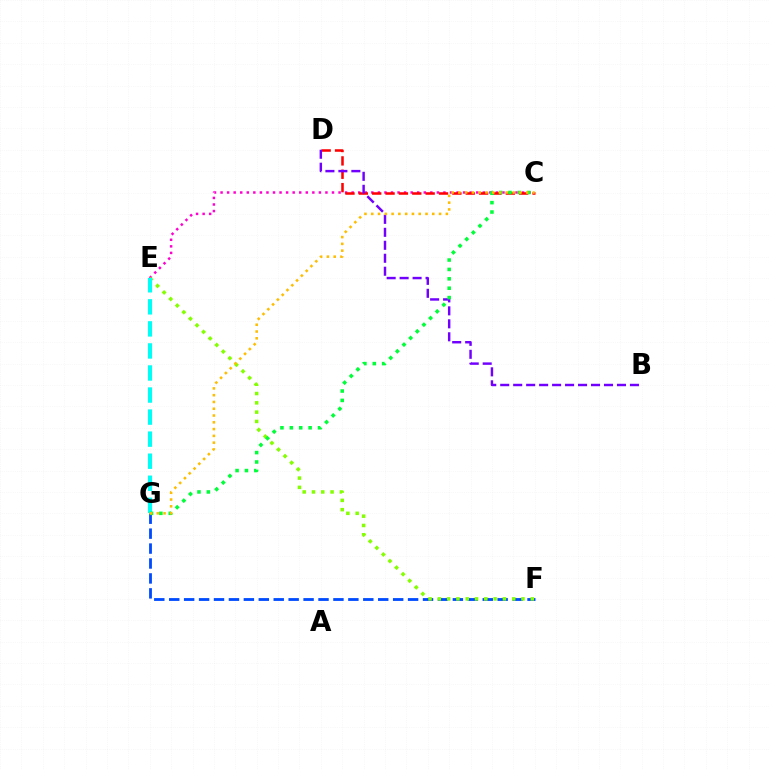{('C', 'E'): [{'color': '#ff00cf', 'line_style': 'dotted', 'thickness': 1.78}], ('F', 'G'): [{'color': '#004bff', 'line_style': 'dashed', 'thickness': 2.03}], ('C', 'D'): [{'color': '#ff0000', 'line_style': 'dashed', 'thickness': 1.82}], ('E', 'F'): [{'color': '#84ff00', 'line_style': 'dotted', 'thickness': 2.53}], ('E', 'G'): [{'color': '#00fff6', 'line_style': 'dashed', 'thickness': 3.0}], ('B', 'D'): [{'color': '#7200ff', 'line_style': 'dashed', 'thickness': 1.76}], ('C', 'G'): [{'color': '#00ff39', 'line_style': 'dotted', 'thickness': 2.55}, {'color': '#ffbd00', 'line_style': 'dotted', 'thickness': 1.84}]}